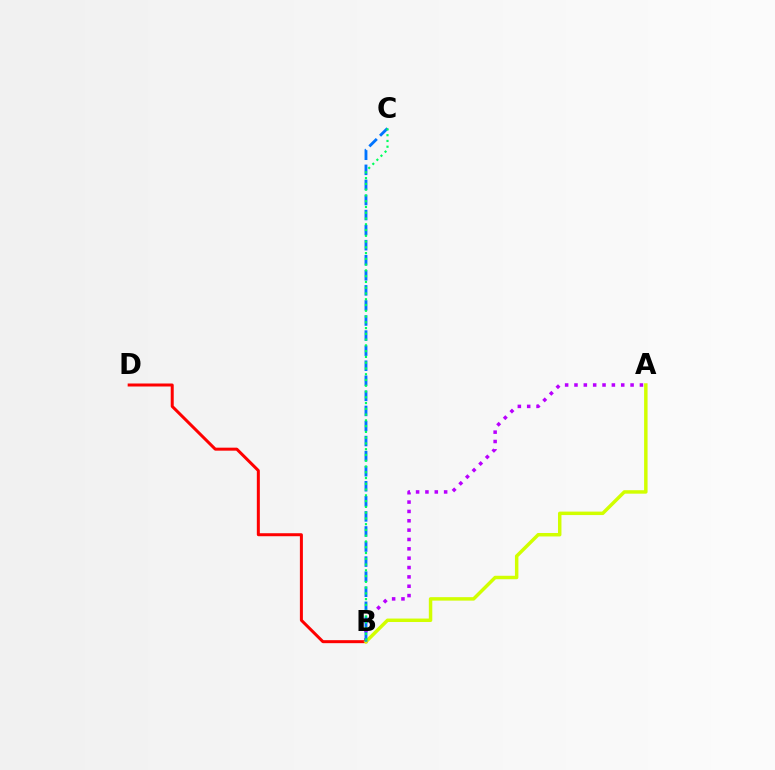{('A', 'B'): [{'color': '#b900ff', 'line_style': 'dotted', 'thickness': 2.54}, {'color': '#d1ff00', 'line_style': 'solid', 'thickness': 2.49}], ('B', 'D'): [{'color': '#ff0000', 'line_style': 'solid', 'thickness': 2.16}], ('B', 'C'): [{'color': '#0074ff', 'line_style': 'dashed', 'thickness': 2.05}, {'color': '#00ff5c', 'line_style': 'dotted', 'thickness': 1.57}]}